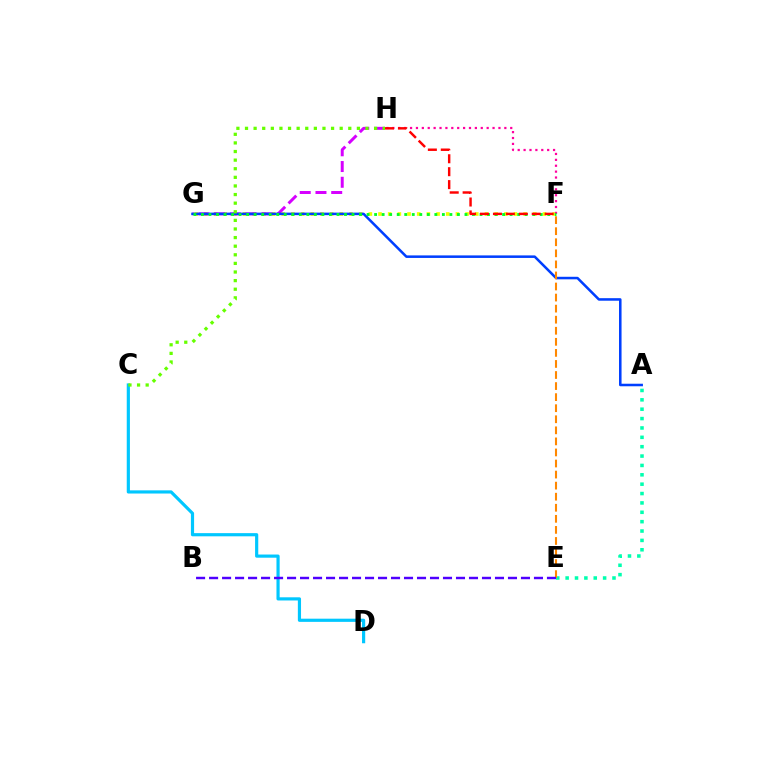{('F', 'G'): [{'color': '#eeff00', 'line_style': 'dotted', 'thickness': 2.63}, {'color': '#00ff27', 'line_style': 'dotted', 'thickness': 2.05}], ('F', 'H'): [{'color': '#ff00a0', 'line_style': 'dotted', 'thickness': 1.6}, {'color': '#ff0000', 'line_style': 'dashed', 'thickness': 1.76}], ('A', 'E'): [{'color': '#00ffaf', 'line_style': 'dotted', 'thickness': 2.55}], ('G', 'H'): [{'color': '#d600ff', 'line_style': 'dashed', 'thickness': 2.14}], ('C', 'D'): [{'color': '#00c7ff', 'line_style': 'solid', 'thickness': 2.29}], ('A', 'G'): [{'color': '#003fff', 'line_style': 'solid', 'thickness': 1.83}], ('E', 'F'): [{'color': '#ff8800', 'line_style': 'dashed', 'thickness': 1.5}], ('B', 'E'): [{'color': '#4f00ff', 'line_style': 'dashed', 'thickness': 1.77}], ('C', 'H'): [{'color': '#66ff00', 'line_style': 'dotted', 'thickness': 2.34}]}